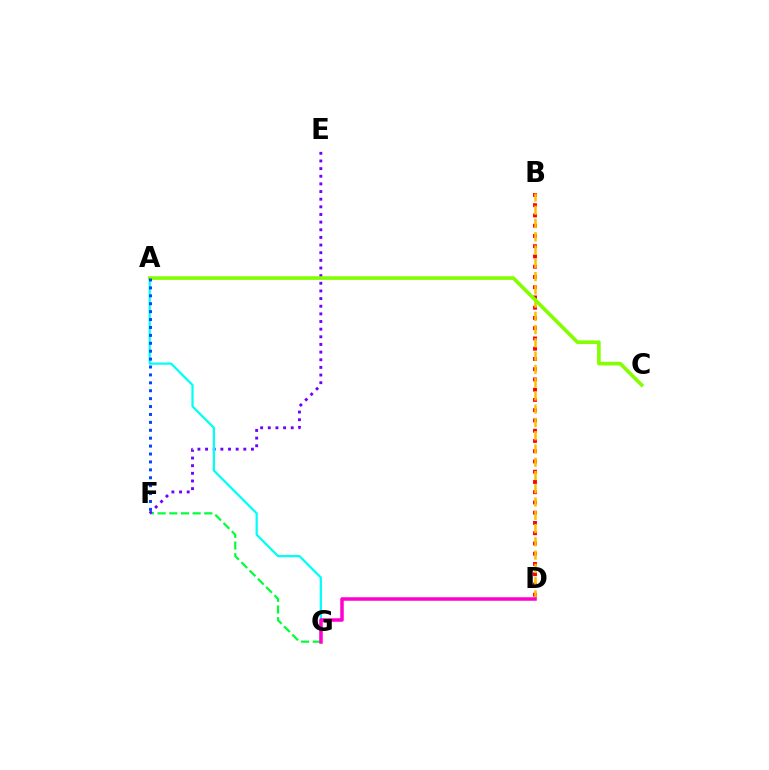{('F', 'G'): [{'color': '#00ff39', 'line_style': 'dashed', 'thickness': 1.59}], ('E', 'F'): [{'color': '#7200ff', 'line_style': 'dotted', 'thickness': 2.08}], ('A', 'G'): [{'color': '#00fff6', 'line_style': 'solid', 'thickness': 1.61}], ('B', 'D'): [{'color': '#ff0000', 'line_style': 'dotted', 'thickness': 2.79}, {'color': '#ffbd00', 'line_style': 'dashed', 'thickness': 1.8}], ('A', 'C'): [{'color': '#84ff00', 'line_style': 'solid', 'thickness': 2.61}], ('D', 'G'): [{'color': '#ff00cf', 'line_style': 'solid', 'thickness': 2.52}], ('A', 'F'): [{'color': '#004bff', 'line_style': 'dotted', 'thickness': 2.15}]}